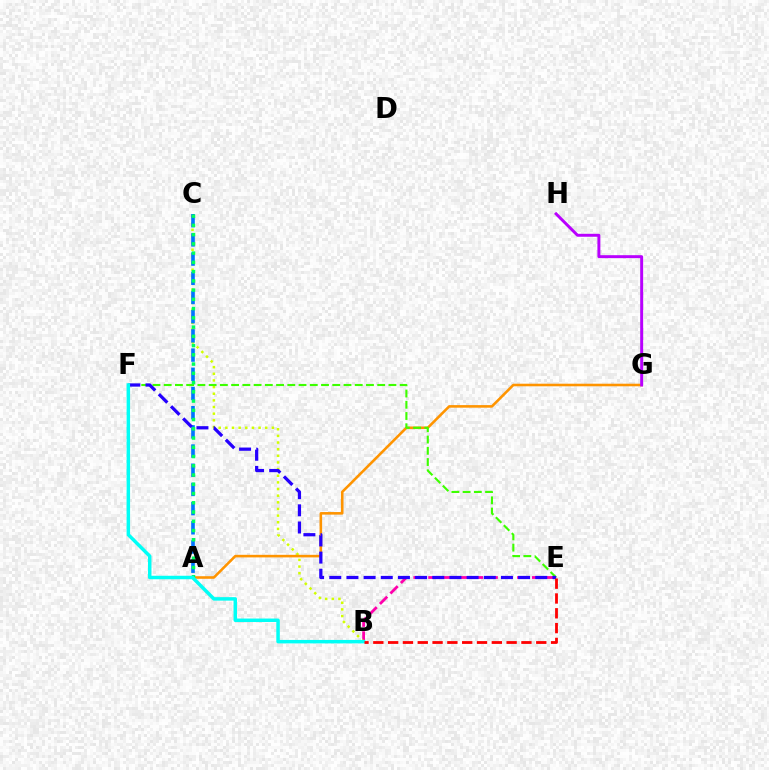{('B', 'E'): [{'color': '#ff00ac', 'line_style': 'dashed', 'thickness': 2.01}, {'color': '#ff0000', 'line_style': 'dashed', 'thickness': 2.01}], ('B', 'C'): [{'color': '#d1ff00', 'line_style': 'dotted', 'thickness': 1.81}], ('A', 'G'): [{'color': '#ff9400', 'line_style': 'solid', 'thickness': 1.85}], ('E', 'F'): [{'color': '#3dff00', 'line_style': 'dashed', 'thickness': 1.53}, {'color': '#2500ff', 'line_style': 'dashed', 'thickness': 2.33}], ('A', 'C'): [{'color': '#0074ff', 'line_style': 'dashed', 'thickness': 2.61}, {'color': '#00ff5c', 'line_style': 'dotted', 'thickness': 2.51}], ('G', 'H'): [{'color': '#b900ff', 'line_style': 'solid', 'thickness': 2.13}], ('B', 'F'): [{'color': '#00fff6', 'line_style': 'solid', 'thickness': 2.5}]}